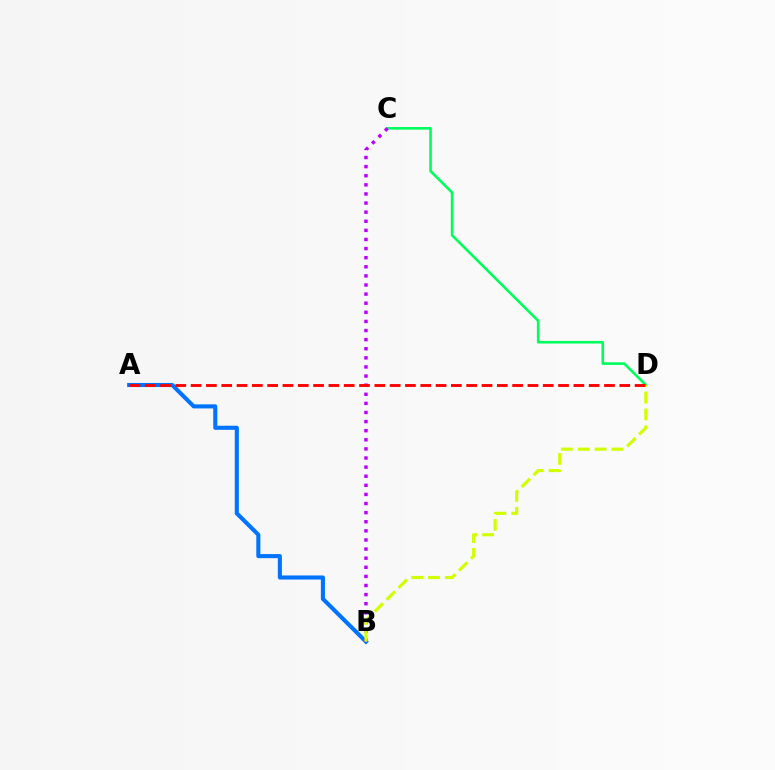{('A', 'B'): [{'color': '#0074ff', 'line_style': 'solid', 'thickness': 2.94}], ('C', 'D'): [{'color': '#00ff5c', 'line_style': 'solid', 'thickness': 1.89}], ('B', 'C'): [{'color': '#b900ff', 'line_style': 'dotted', 'thickness': 2.47}], ('B', 'D'): [{'color': '#d1ff00', 'line_style': 'dashed', 'thickness': 2.29}], ('A', 'D'): [{'color': '#ff0000', 'line_style': 'dashed', 'thickness': 2.08}]}